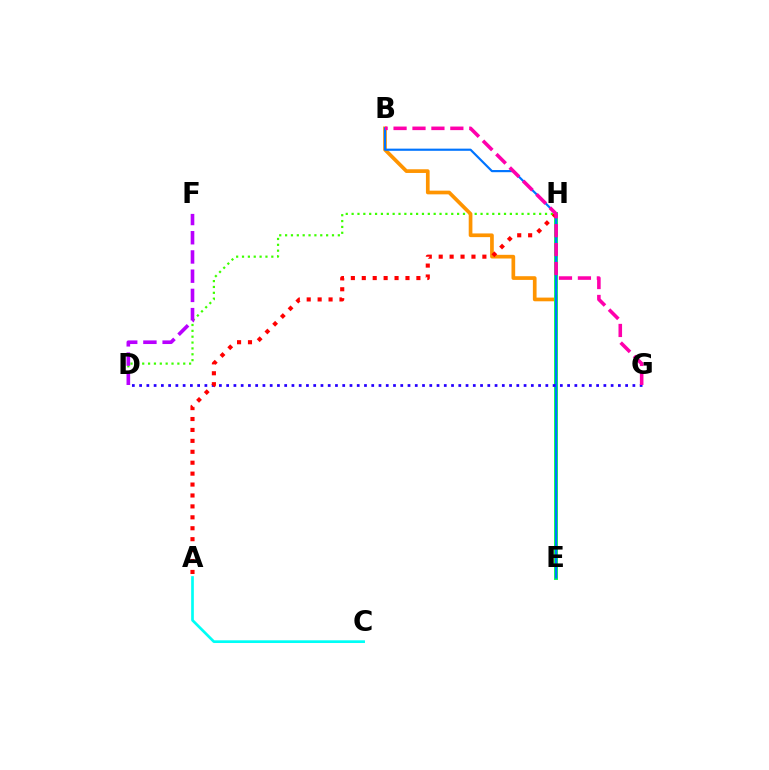{('D', 'H'): [{'color': '#3dff00', 'line_style': 'dotted', 'thickness': 1.59}], ('B', 'E'): [{'color': '#ff9400', 'line_style': 'solid', 'thickness': 2.66}, {'color': '#0074ff', 'line_style': 'solid', 'thickness': 1.56}], ('E', 'H'): [{'color': '#d1ff00', 'line_style': 'dashed', 'thickness': 2.75}, {'color': '#00ff5c', 'line_style': 'solid', 'thickness': 2.77}], ('D', 'F'): [{'color': '#b900ff', 'line_style': 'dashed', 'thickness': 2.61}], ('D', 'G'): [{'color': '#2500ff', 'line_style': 'dotted', 'thickness': 1.97}], ('A', 'H'): [{'color': '#ff0000', 'line_style': 'dotted', 'thickness': 2.97}], ('A', 'C'): [{'color': '#00fff6', 'line_style': 'solid', 'thickness': 1.94}], ('B', 'G'): [{'color': '#ff00ac', 'line_style': 'dashed', 'thickness': 2.57}]}